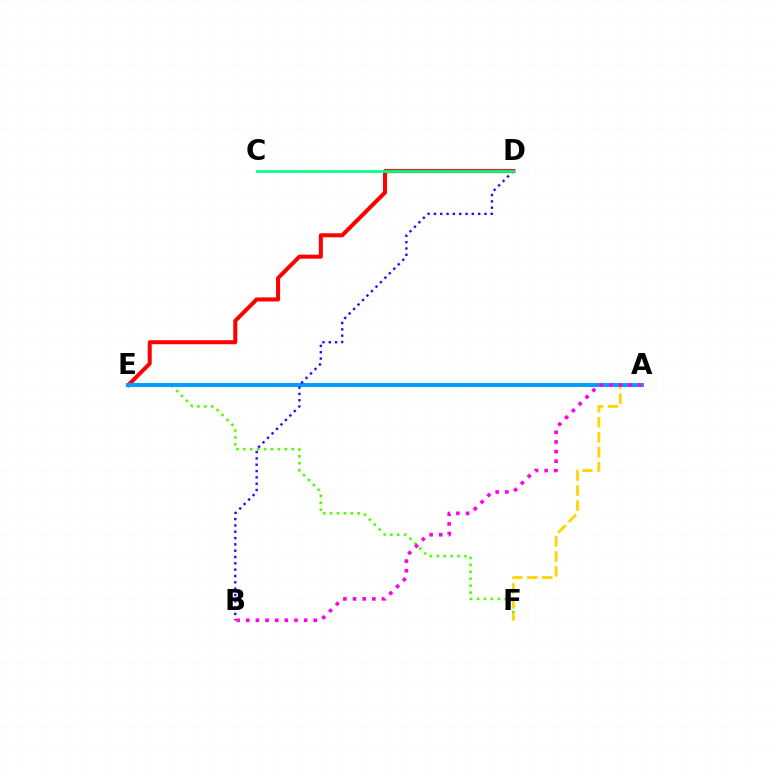{('E', 'F'): [{'color': '#4fff00', 'line_style': 'dotted', 'thickness': 1.88}], ('A', 'F'): [{'color': '#ffd500', 'line_style': 'dashed', 'thickness': 2.03}], ('D', 'E'): [{'color': '#ff0000', 'line_style': 'solid', 'thickness': 2.9}], ('A', 'E'): [{'color': '#009eff', 'line_style': 'solid', 'thickness': 2.85}], ('B', 'D'): [{'color': '#3700ff', 'line_style': 'dotted', 'thickness': 1.72}], ('A', 'B'): [{'color': '#ff00ed', 'line_style': 'dotted', 'thickness': 2.62}], ('C', 'D'): [{'color': '#00ff86', 'line_style': 'solid', 'thickness': 1.96}]}